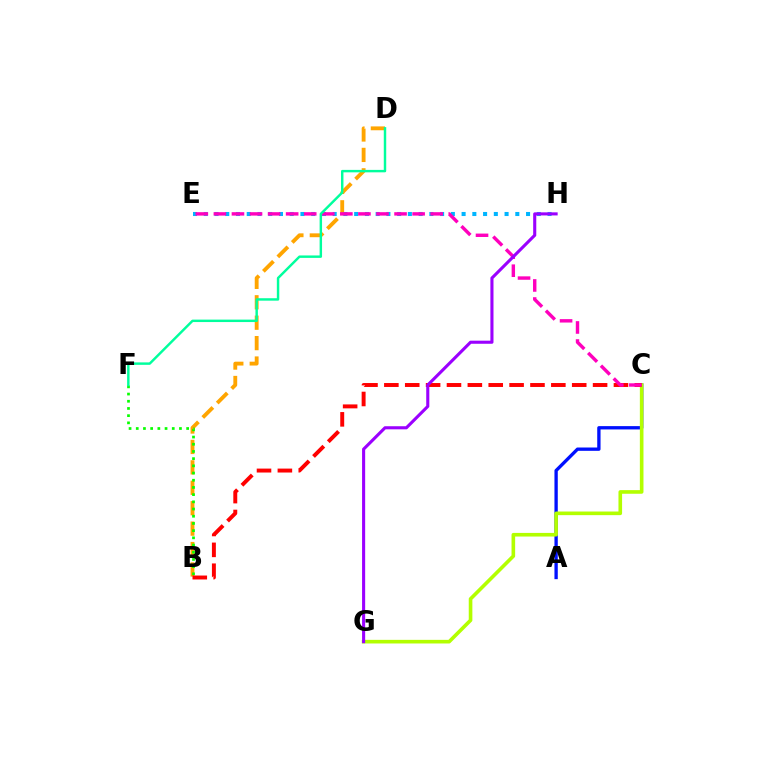{('B', 'D'): [{'color': '#ffa500', 'line_style': 'dashed', 'thickness': 2.77}], ('A', 'C'): [{'color': '#0010ff', 'line_style': 'solid', 'thickness': 2.39}], ('E', 'H'): [{'color': '#00b5ff', 'line_style': 'dotted', 'thickness': 2.92}], ('C', 'G'): [{'color': '#b3ff00', 'line_style': 'solid', 'thickness': 2.61}], ('B', 'F'): [{'color': '#08ff00', 'line_style': 'dotted', 'thickness': 1.96}], ('B', 'C'): [{'color': '#ff0000', 'line_style': 'dashed', 'thickness': 2.84}], ('C', 'E'): [{'color': '#ff00bd', 'line_style': 'dashed', 'thickness': 2.45}], ('D', 'F'): [{'color': '#00ff9d', 'line_style': 'solid', 'thickness': 1.76}], ('G', 'H'): [{'color': '#9b00ff', 'line_style': 'solid', 'thickness': 2.23}]}